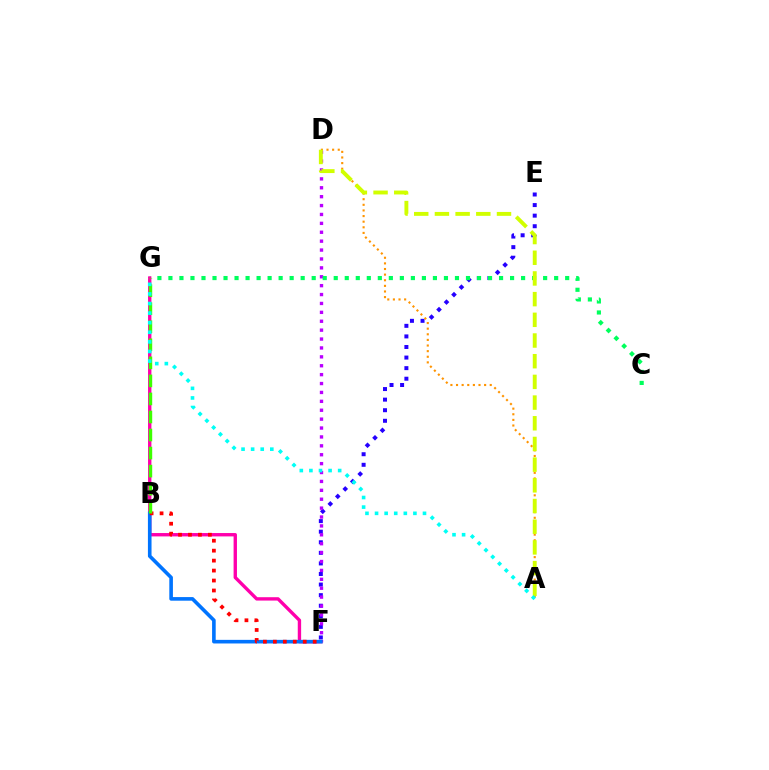{('E', 'F'): [{'color': '#2500ff', 'line_style': 'dotted', 'thickness': 2.87}], ('D', 'F'): [{'color': '#b900ff', 'line_style': 'dotted', 'thickness': 2.42}], ('C', 'G'): [{'color': '#00ff5c', 'line_style': 'dotted', 'thickness': 2.99}], ('F', 'G'): [{'color': '#ff00ac', 'line_style': 'solid', 'thickness': 2.42}], ('A', 'D'): [{'color': '#ff9400', 'line_style': 'dotted', 'thickness': 1.53}, {'color': '#d1ff00', 'line_style': 'dashed', 'thickness': 2.81}], ('B', 'F'): [{'color': '#0074ff', 'line_style': 'solid', 'thickness': 2.6}, {'color': '#ff0000', 'line_style': 'dotted', 'thickness': 2.71}], ('B', 'G'): [{'color': '#3dff00', 'line_style': 'dashed', 'thickness': 2.45}], ('A', 'G'): [{'color': '#00fff6', 'line_style': 'dotted', 'thickness': 2.61}]}